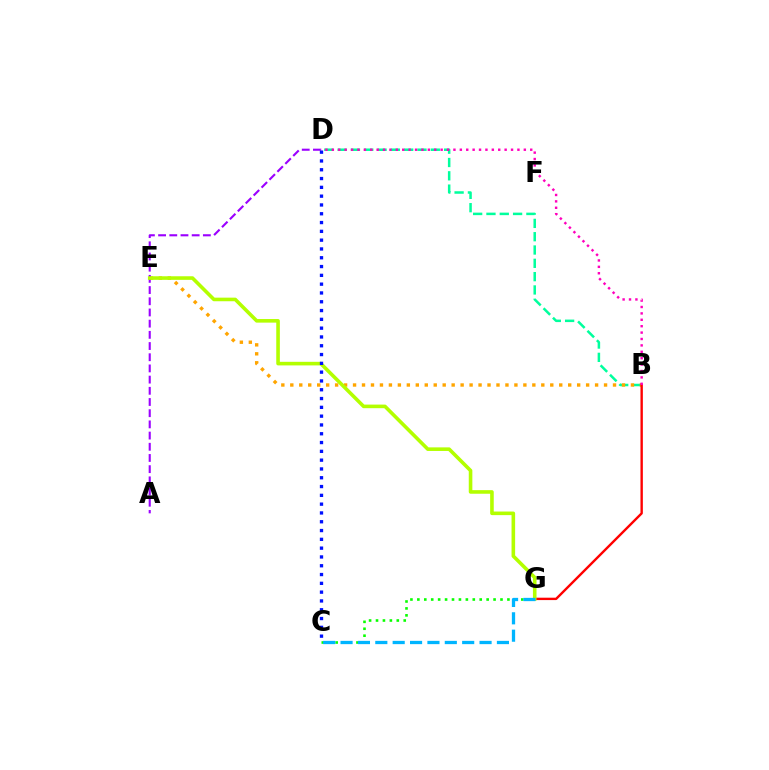{('B', 'D'): [{'color': '#00ff9d', 'line_style': 'dashed', 'thickness': 1.81}, {'color': '#ff00bd', 'line_style': 'dotted', 'thickness': 1.74}], ('B', 'E'): [{'color': '#ffa500', 'line_style': 'dotted', 'thickness': 2.44}], ('C', 'G'): [{'color': '#08ff00', 'line_style': 'dotted', 'thickness': 1.88}, {'color': '#00b5ff', 'line_style': 'dashed', 'thickness': 2.36}], ('B', 'G'): [{'color': '#ff0000', 'line_style': 'solid', 'thickness': 1.72}], ('A', 'D'): [{'color': '#9b00ff', 'line_style': 'dashed', 'thickness': 1.52}], ('E', 'G'): [{'color': '#b3ff00', 'line_style': 'solid', 'thickness': 2.59}], ('C', 'D'): [{'color': '#0010ff', 'line_style': 'dotted', 'thickness': 2.39}]}